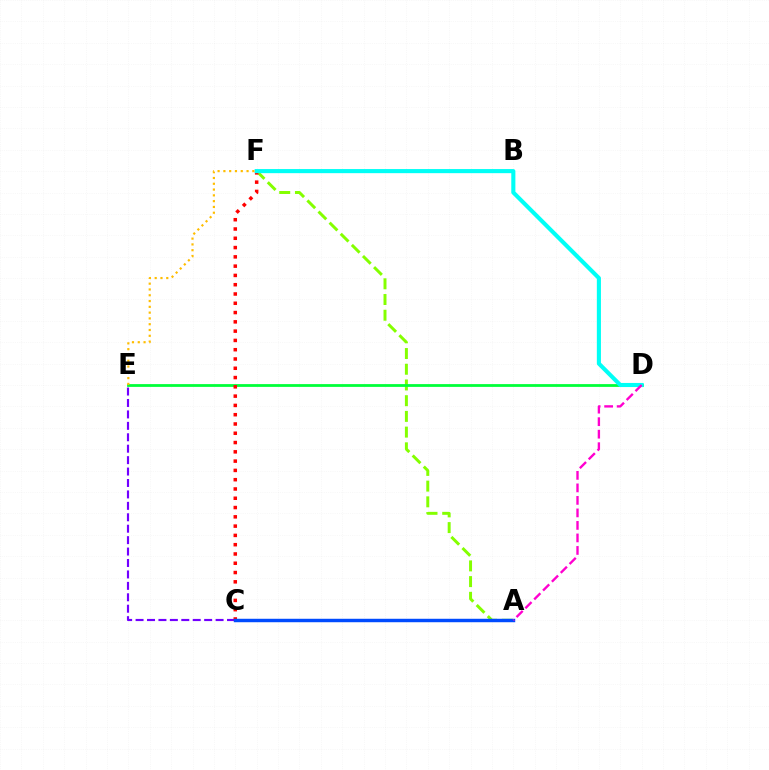{('C', 'E'): [{'color': '#7200ff', 'line_style': 'dashed', 'thickness': 1.55}], ('A', 'F'): [{'color': '#84ff00', 'line_style': 'dashed', 'thickness': 2.14}], ('D', 'E'): [{'color': '#00ff39', 'line_style': 'solid', 'thickness': 2.01}], ('C', 'F'): [{'color': '#ff0000', 'line_style': 'dotted', 'thickness': 2.52}], ('D', 'F'): [{'color': '#00fff6', 'line_style': 'solid', 'thickness': 2.95}], ('A', 'C'): [{'color': '#004bff', 'line_style': 'solid', 'thickness': 2.48}], ('E', 'F'): [{'color': '#ffbd00', 'line_style': 'dotted', 'thickness': 1.57}], ('A', 'D'): [{'color': '#ff00cf', 'line_style': 'dashed', 'thickness': 1.7}]}